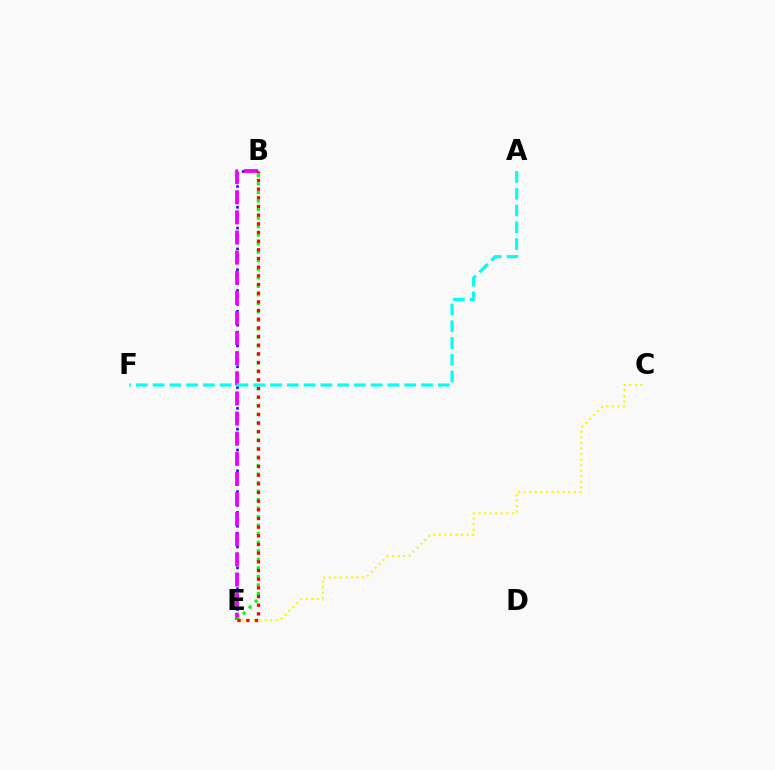{('B', 'E'): [{'color': '#0010ff', 'line_style': 'dotted', 'thickness': 1.88}, {'color': '#ee00ff', 'line_style': 'dashed', 'thickness': 2.73}, {'color': '#08ff00', 'line_style': 'dotted', 'thickness': 2.32}, {'color': '#ff0000', 'line_style': 'dotted', 'thickness': 2.36}], ('C', 'E'): [{'color': '#fcf500', 'line_style': 'dotted', 'thickness': 1.51}], ('A', 'F'): [{'color': '#00fff6', 'line_style': 'dashed', 'thickness': 2.28}]}